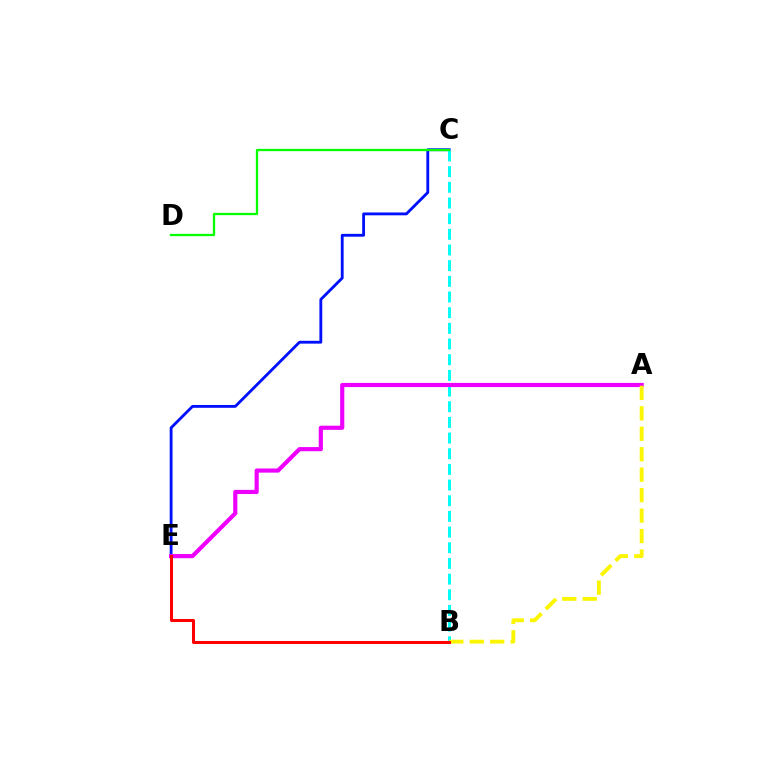{('C', 'E'): [{'color': '#0010ff', 'line_style': 'solid', 'thickness': 2.05}], ('B', 'C'): [{'color': '#00fff6', 'line_style': 'dashed', 'thickness': 2.13}], ('A', 'E'): [{'color': '#ee00ff', 'line_style': 'solid', 'thickness': 2.99}], ('A', 'B'): [{'color': '#fcf500', 'line_style': 'dashed', 'thickness': 2.78}], ('B', 'E'): [{'color': '#ff0000', 'line_style': 'solid', 'thickness': 2.18}], ('C', 'D'): [{'color': '#08ff00', 'line_style': 'solid', 'thickness': 1.66}]}